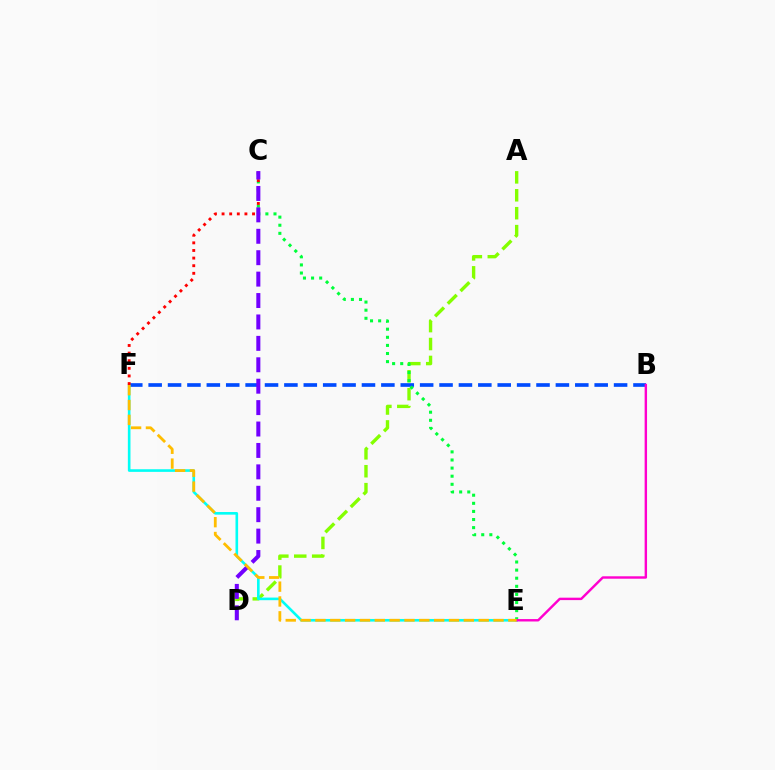{('B', 'F'): [{'color': '#004bff', 'line_style': 'dashed', 'thickness': 2.63}], ('A', 'D'): [{'color': '#84ff00', 'line_style': 'dashed', 'thickness': 2.43}], ('E', 'F'): [{'color': '#00fff6', 'line_style': 'solid', 'thickness': 1.89}, {'color': '#ffbd00', 'line_style': 'dashed', 'thickness': 2.02}], ('C', 'E'): [{'color': '#00ff39', 'line_style': 'dotted', 'thickness': 2.2}], ('C', 'F'): [{'color': '#ff0000', 'line_style': 'dotted', 'thickness': 2.07}], ('B', 'E'): [{'color': '#ff00cf', 'line_style': 'solid', 'thickness': 1.75}], ('C', 'D'): [{'color': '#7200ff', 'line_style': 'dashed', 'thickness': 2.91}]}